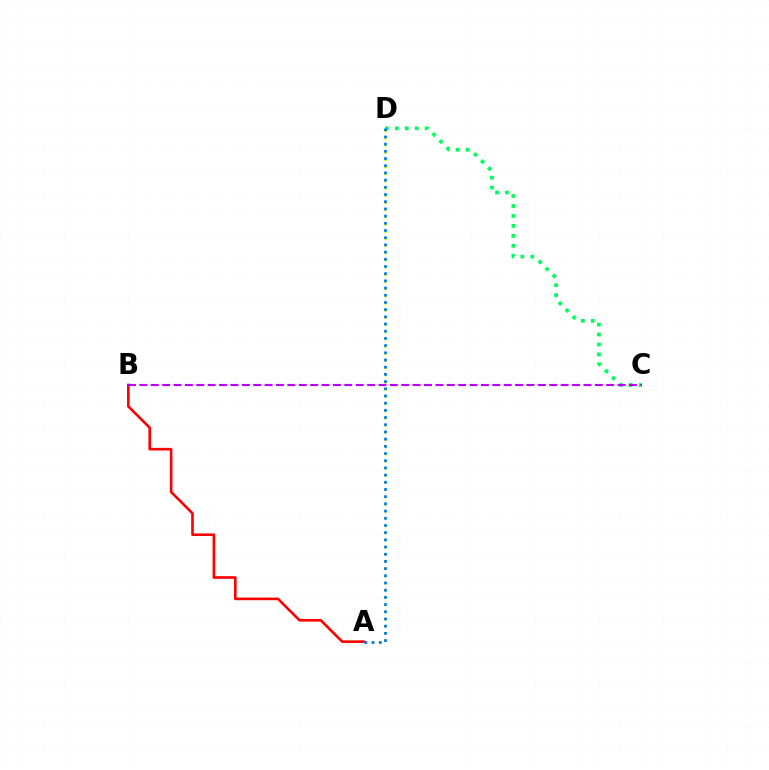{('A', 'D'): [{'color': '#d1ff00', 'line_style': 'dotted', 'thickness': 1.95}, {'color': '#0074ff', 'line_style': 'dotted', 'thickness': 1.95}], ('A', 'B'): [{'color': '#ff0000', 'line_style': 'solid', 'thickness': 1.89}], ('C', 'D'): [{'color': '#00ff5c', 'line_style': 'dotted', 'thickness': 2.7}], ('B', 'C'): [{'color': '#b900ff', 'line_style': 'dashed', 'thickness': 1.55}]}